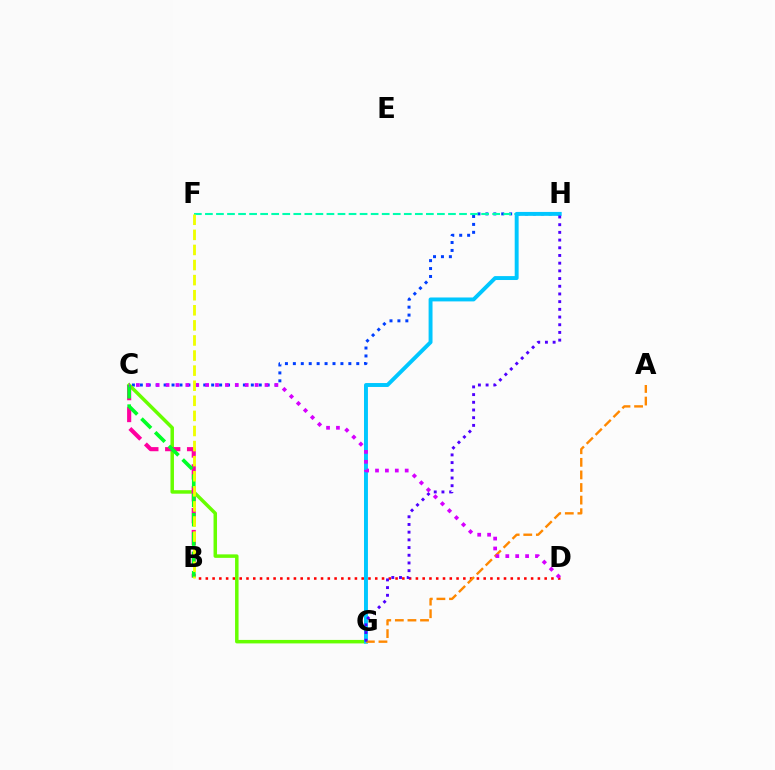{('B', 'D'): [{'color': '#ff0000', 'line_style': 'dotted', 'thickness': 1.84}], ('C', 'H'): [{'color': '#003fff', 'line_style': 'dotted', 'thickness': 2.15}], ('C', 'G'): [{'color': '#66ff00', 'line_style': 'solid', 'thickness': 2.51}], ('B', 'C'): [{'color': '#ff00a0', 'line_style': 'dashed', 'thickness': 2.97}, {'color': '#00ff27', 'line_style': 'dashed', 'thickness': 2.63}], ('F', 'H'): [{'color': '#00ffaf', 'line_style': 'dashed', 'thickness': 1.5}], ('G', 'H'): [{'color': '#00c7ff', 'line_style': 'solid', 'thickness': 2.82}, {'color': '#4f00ff', 'line_style': 'dotted', 'thickness': 2.09}], ('A', 'G'): [{'color': '#ff8800', 'line_style': 'dashed', 'thickness': 1.71}], ('C', 'D'): [{'color': '#d600ff', 'line_style': 'dotted', 'thickness': 2.69}], ('B', 'F'): [{'color': '#eeff00', 'line_style': 'dashed', 'thickness': 2.05}]}